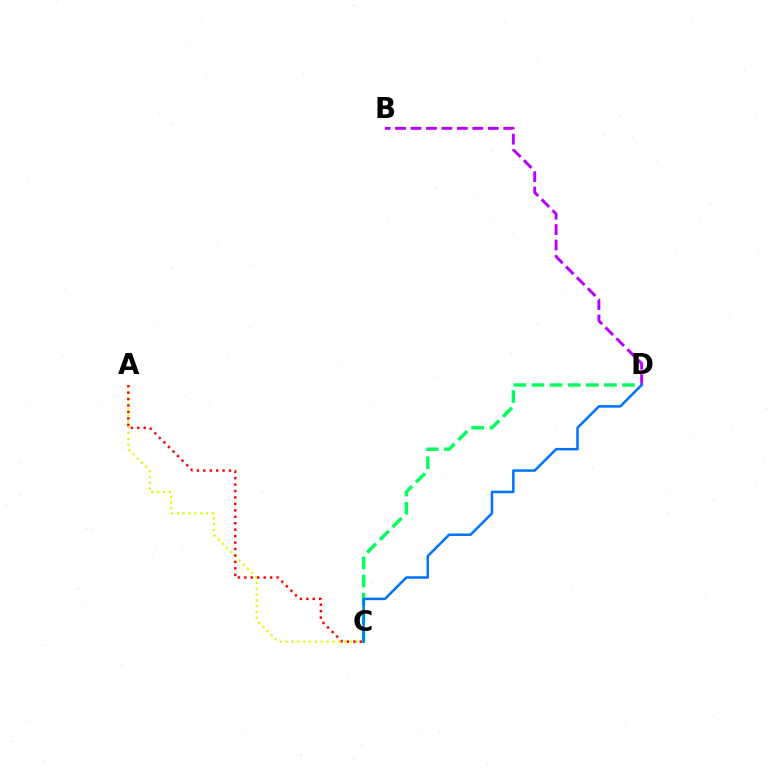{('B', 'D'): [{'color': '#b900ff', 'line_style': 'dashed', 'thickness': 2.1}], ('A', 'C'): [{'color': '#d1ff00', 'line_style': 'dotted', 'thickness': 1.59}, {'color': '#ff0000', 'line_style': 'dotted', 'thickness': 1.75}], ('C', 'D'): [{'color': '#00ff5c', 'line_style': 'dashed', 'thickness': 2.46}, {'color': '#0074ff', 'line_style': 'solid', 'thickness': 1.8}]}